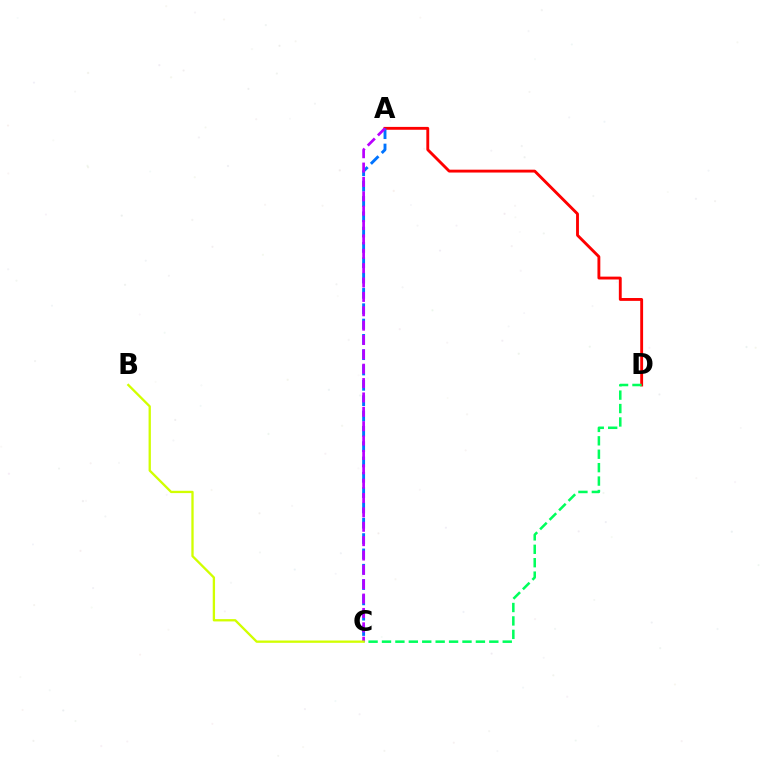{('A', 'D'): [{'color': '#ff0000', 'line_style': 'solid', 'thickness': 2.06}], ('A', 'C'): [{'color': '#0074ff', 'line_style': 'dashed', 'thickness': 2.08}, {'color': '#b900ff', 'line_style': 'dashed', 'thickness': 1.95}], ('C', 'D'): [{'color': '#00ff5c', 'line_style': 'dashed', 'thickness': 1.82}], ('B', 'C'): [{'color': '#d1ff00', 'line_style': 'solid', 'thickness': 1.67}]}